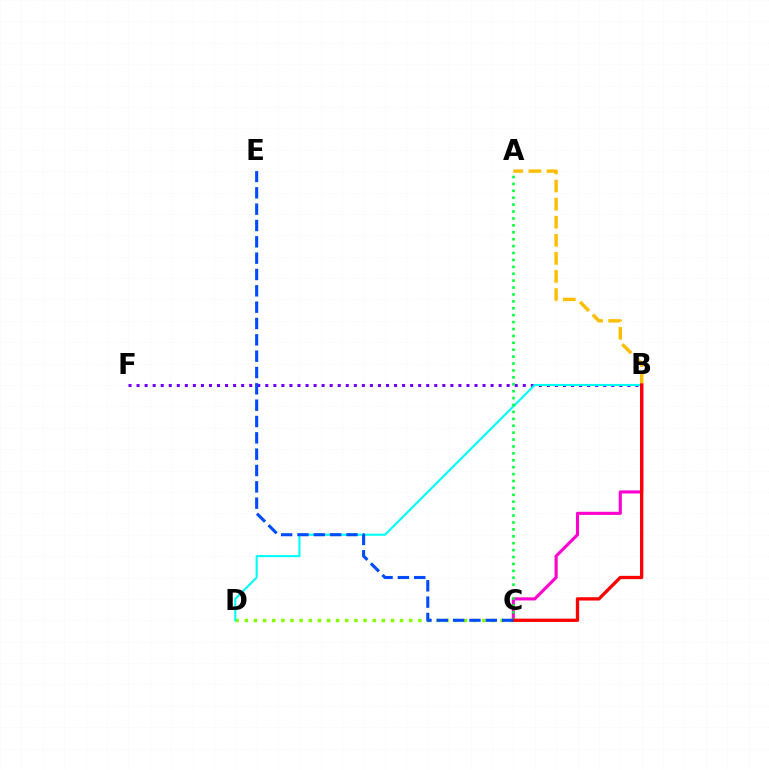{('B', 'C'): [{'color': '#ff00cf', 'line_style': 'solid', 'thickness': 2.24}, {'color': '#ff0000', 'line_style': 'solid', 'thickness': 2.37}], ('B', 'F'): [{'color': '#7200ff', 'line_style': 'dotted', 'thickness': 2.19}], ('C', 'D'): [{'color': '#84ff00', 'line_style': 'dotted', 'thickness': 2.48}], ('B', 'D'): [{'color': '#00fff6', 'line_style': 'solid', 'thickness': 1.52}], ('A', 'C'): [{'color': '#00ff39', 'line_style': 'dotted', 'thickness': 1.88}], ('A', 'B'): [{'color': '#ffbd00', 'line_style': 'dashed', 'thickness': 2.46}], ('C', 'E'): [{'color': '#004bff', 'line_style': 'dashed', 'thickness': 2.22}]}